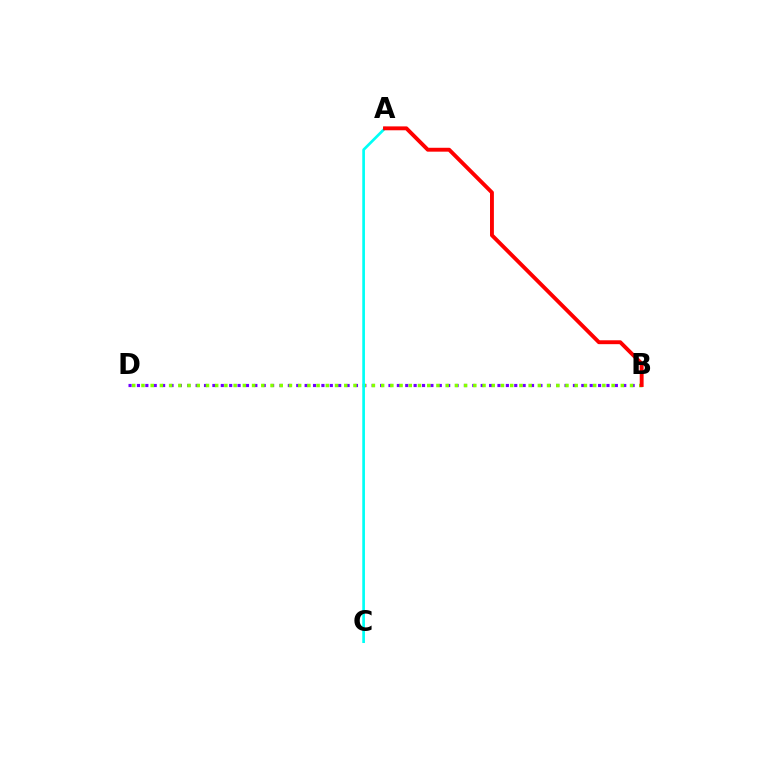{('B', 'D'): [{'color': '#7200ff', 'line_style': 'dotted', 'thickness': 2.28}, {'color': '#84ff00', 'line_style': 'dotted', 'thickness': 2.5}], ('A', 'C'): [{'color': '#00fff6', 'line_style': 'solid', 'thickness': 1.93}], ('A', 'B'): [{'color': '#ff0000', 'line_style': 'solid', 'thickness': 2.8}]}